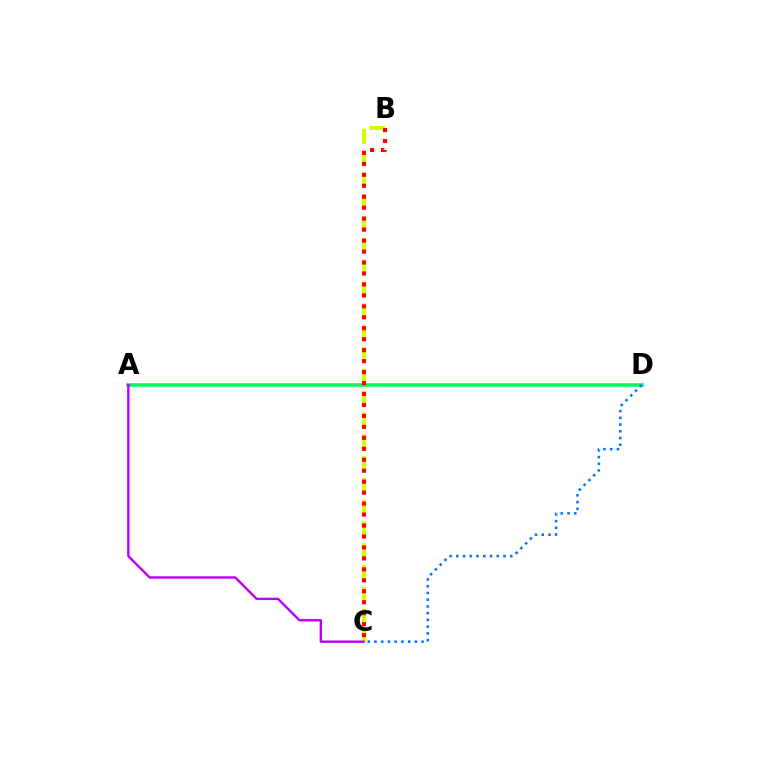{('A', 'D'): [{'color': '#00ff5c', 'line_style': 'solid', 'thickness': 2.6}], ('B', 'C'): [{'color': '#d1ff00', 'line_style': 'dashed', 'thickness': 2.96}, {'color': '#ff0000', 'line_style': 'dotted', 'thickness': 2.98}], ('C', 'D'): [{'color': '#0074ff', 'line_style': 'dotted', 'thickness': 1.83}], ('A', 'C'): [{'color': '#b900ff', 'line_style': 'solid', 'thickness': 1.73}]}